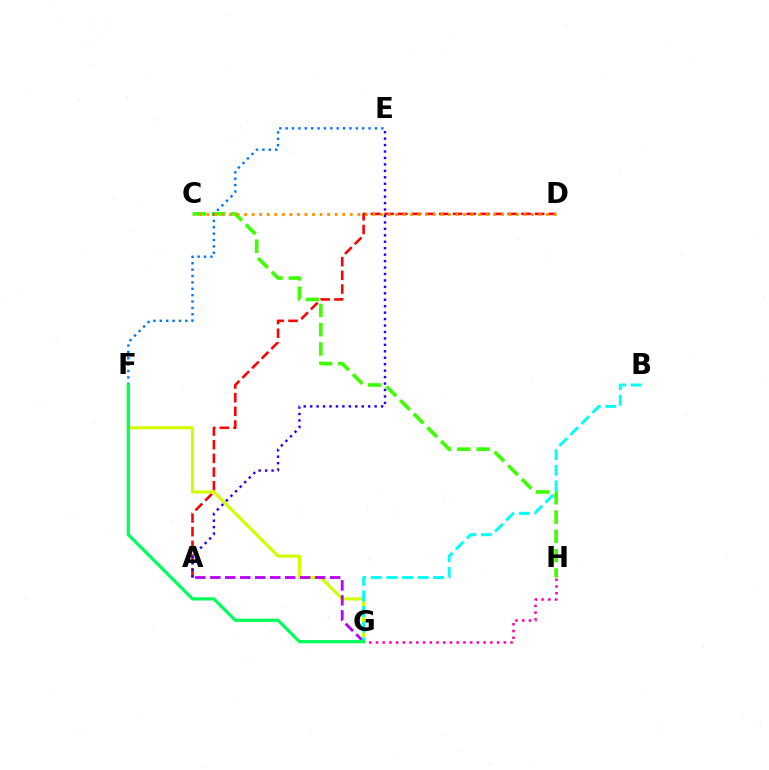{('C', 'H'): [{'color': '#3dff00', 'line_style': 'dashed', 'thickness': 2.62}], ('A', 'D'): [{'color': '#ff0000', 'line_style': 'dashed', 'thickness': 1.86}], ('F', 'G'): [{'color': '#d1ff00', 'line_style': 'solid', 'thickness': 2.26}, {'color': '#00ff5c', 'line_style': 'solid', 'thickness': 2.31}], ('G', 'H'): [{'color': '#ff00ac', 'line_style': 'dotted', 'thickness': 1.83}], ('A', 'G'): [{'color': '#b900ff', 'line_style': 'dashed', 'thickness': 2.03}], ('E', 'F'): [{'color': '#0074ff', 'line_style': 'dotted', 'thickness': 1.73}], ('C', 'D'): [{'color': '#ff9400', 'line_style': 'dotted', 'thickness': 2.05}], ('B', 'G'): [{'color': '#00fff6', 'line_style': 'dashed', 'thickness': 2.12}], ('A', 'E'): [{'color': '#2500ff', 'line_style': 'dotted', 'thickness': 1.75}]}